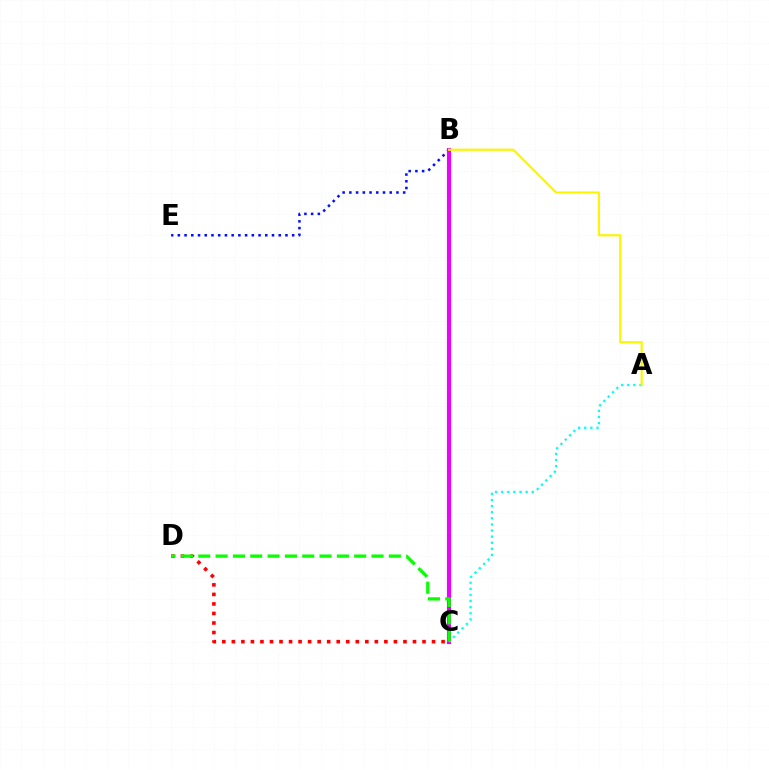{('B', 'E'): [{'color': '#0010ff', 'line_style': 'dotted', 'thickness': 1.83}], ('B', 'C'): [{'color': '#ee00ff', 'line_style': 'solid', 'thickness': 2.96}], ('A', 'C'): [{'color': '#00fff6', 'line_style': 'dotted', 'thickness': 1.66}], ('C', 'D'): [{'color': '#ff0000', 'line_style': 'dotted', 'thickness': 2.59}, {'color': '#08ff00', 'line_style': 'dashed', 'thickness': 2.35}], ('A', 'B'): [{'color': '#fcf500', 'line_style': 'solid', 'thickness': 1.57}]}